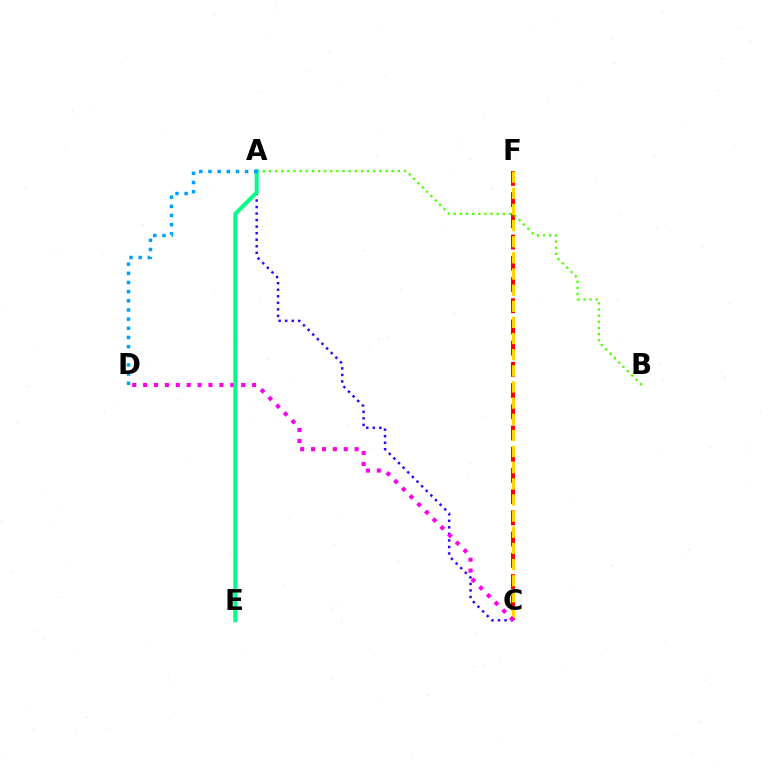{('C', 'F'): [{'color': '#ff0000', 'line_style': 'dashed', 'thickness': 2.88}, {'color': '#ffd500', 'line_style': 'dashed', 'thickness': 2.19}], ('A', 'C'): [{'color': '#3700ff', 'line_style': 'dotted', 'thickness': 1.78}], ('A', 'B'): [{'color': '#4fff00', 'line_style': 'dotted', 'thickness': 1.67}], ('C', 'D'): [{'color': '#ff00ed', 'line_style': 'dotted', 'thickness': 2.96}], ('A', 'E'): [{'color': '#00ff86', 'line_style': 'solid', 'thickness': 2.86}], ('A', 'D'): [{'color': '#009eff', 'line_style': 'dotted', 'thickness': 2.49}]}